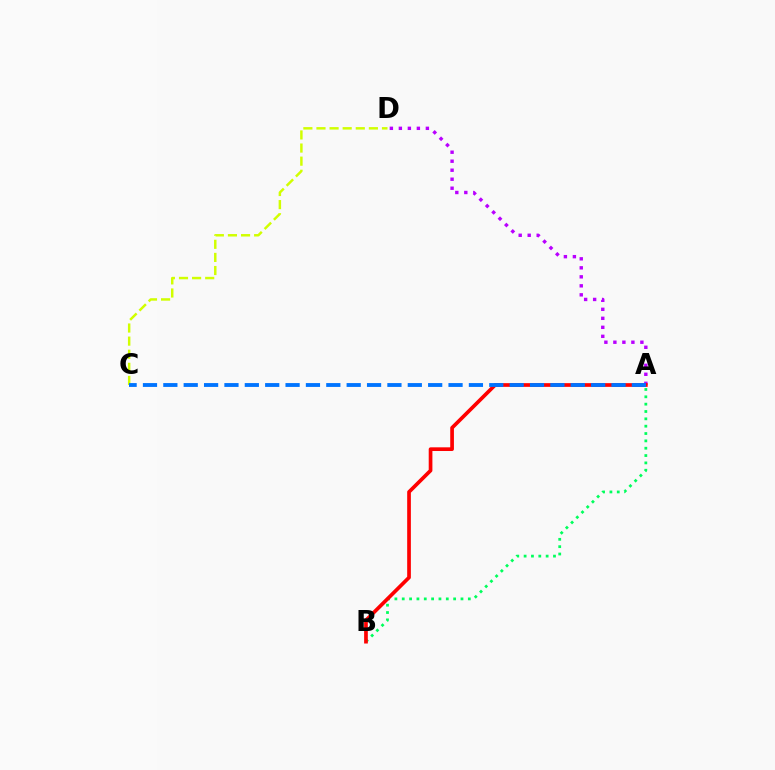{('A', 'D'): [{'color': '#b900ff', 'line_style': 'dotted', 'thickness': 2.45}], ('C', 'D'): [{'color': '#d1ff00', 'line_style': 'dashed', 'thickness': 1.78}], ('A', 'B'): [{'color': '#00ff5c', 'line_style': 'dotted', 'thickness': 2.0}, {'color': '#ff0000', 'line_style': 'solid', 'thickness': 2.65}], ('A', 'C'): [{'color': '#0074ff', 'line_style': 'dashed', 'thickness': 2.77}]}